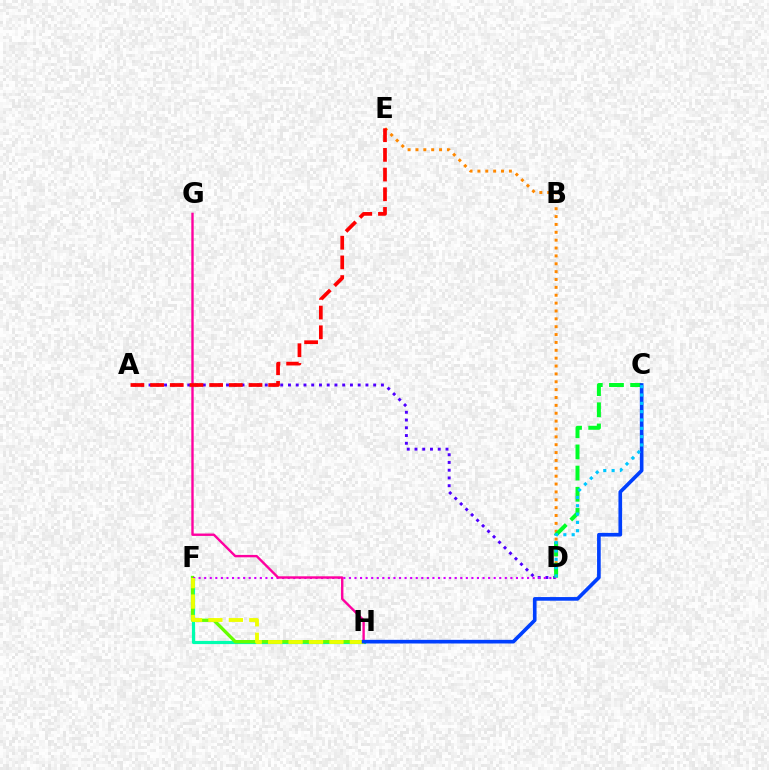{('A', 'D'): [{'color': '#4f00ff', 'line_style': 'dotted', 'thickness': 2.1}], ('F', 'H'): [{'color': '#00ffaf', 'line_style': 'solid', 'thickness': 2.29}, {'color': '#66ff00', 'line_style': 'solid', 'thickness': 2.39}, {'color': '#eeff00', 'line_style': 'dashed', 'thickness': 2.78}], ('D', 'F'): [{'color': '#d600ff', 'line_style': 'dotted', 'thickness': 1.51}], ('D', 'E'): [{'color': '#ff8800', 'line_style': 'dotted', 'thickness': 2.14}], ('C', 'D'): [{'color': '#00ff27', 'line_style': 'dashed', 'thickness': 2.88}, {'color': '#00c7ff', 'line_style': 'dotted', 'thickness': 2.26}], ('G', 'H'): [{'color': '#ff00a0', 'line_style': 'solid', 'thickness': 1.72}], ('A', 'E'): [{'color': '#ff0000', 'line_style': 'dashed', 'thickness': 2.67}], ('C', 'H'): [{'color': '#003fff', 'line_style': 'solid', 'thickness': 2.63}]}